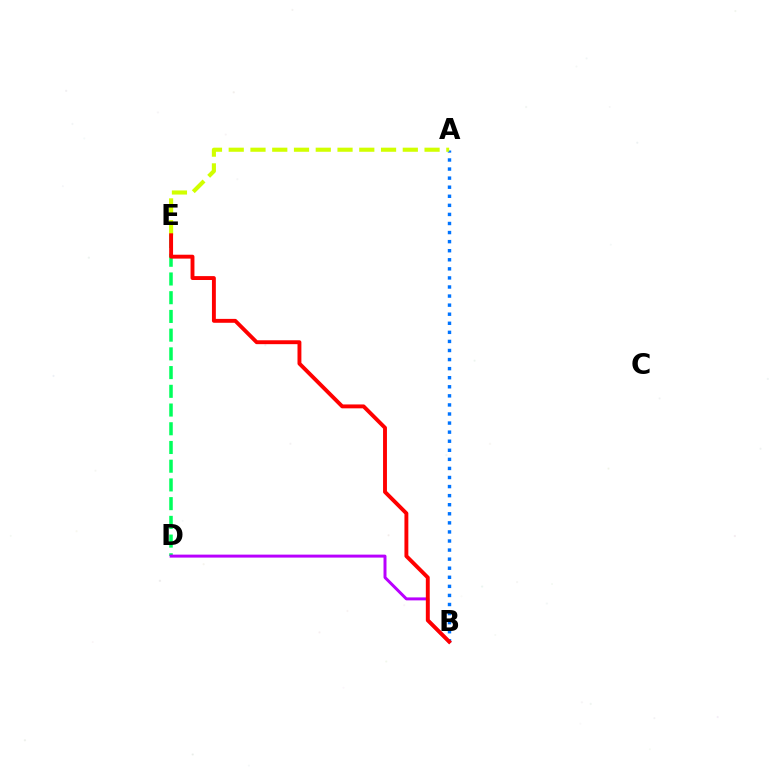{('A', 'B'): [{'color': '#0074ff', 'line_style': 'dotted', 'thickness': 2.46}], ('A', 'E'): [{'color': '#d1ff00', 'line_style': 'dashed', 'thickness': 2.96}], ('D', 'E'): [{'color': '#00ff5c', 'line_style': 'dashed', 'thickness': 2.54}], ('B', 'D'): [{'color': '#b900ff', 'line_style': 'solid', 'thickness': 2.14}], ('B', 'E'): [{'color': '#ff0000', 'line_style': 'solid', 'thickness': 2.8}]}